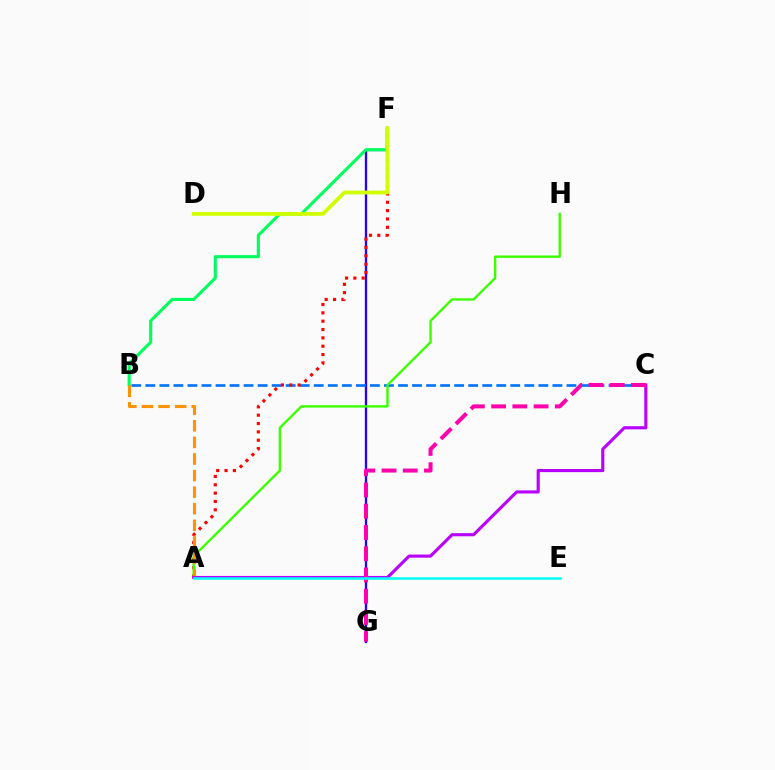{('F', 'G'): [{'color': '#2500ff', 'line_style': 'solid', 'thickness': 1.67}], ('B', 'F'): [{'color': '#00ff5c', 'line_style': 'solid', 'thickness': 2.24}], ('B', 'C'): [{'color': '#0074ff', 'line_style': 'dashed', 'thickness': 1.91}], ('A', 'F'): [{'color': '#ff0000', 'line_style': 'dotted', 'thickness': 2.27}], ('A', 'H'): [{'color': '#3dff00', 'line_style': 'solid', 'thickness': 1.72}], ('D', 'F'): [{'color': '#d1ff00', 'line_style': 'solid', 'thickness': 2.75}], ('A', 'B'): [{'color': '#ff9400', 'line_style': 'dashed', 'thickness': 2.25}], ('A', 'C'): [{'color': '#b900ff', 'line_style': 'solid', 'thickness': 2.25}], ('C', 'G'): [{'color': '#ff00ac', 'line_style': 'dashed', 'thickness': 2.88}], ('A', 'E'): [{'color': '#00fff6', 'line_style': 'solid', 'thickness': 1.82}]}